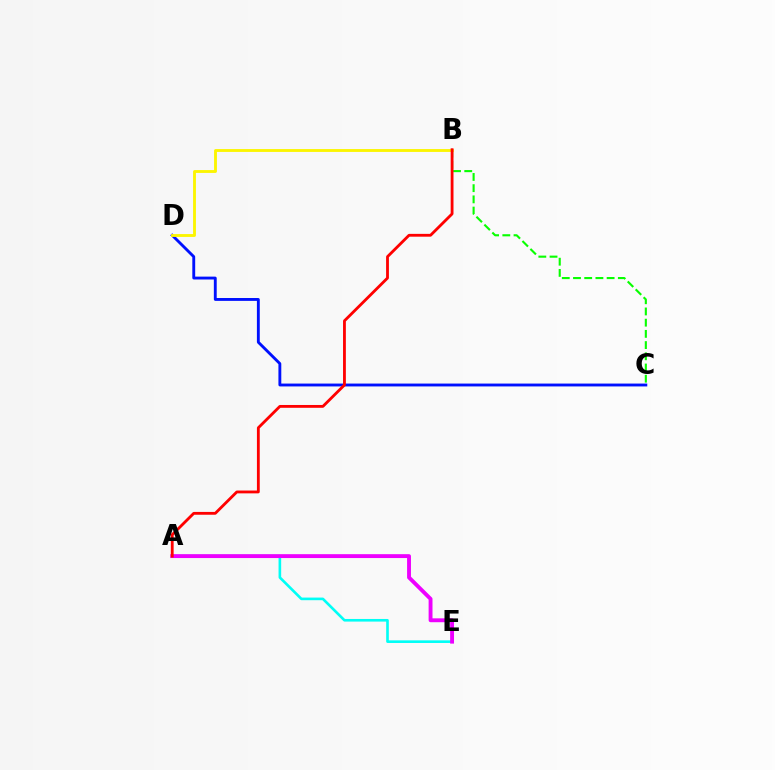{('A', 'E'): [{'color': '#00fff6', 'line_style': 'solid', 'thickness': 1.89}, {'color': '#ee00ff', 'line_style': 'solid', 'thickness': 2.79}], ('B', 'C'): [{'color': '#08ff00', 'line_style': 'dashed', 'thickness': 1.52}], ('C', 'D'): [{'color': '#0010ff', 'line_style': 'solid', 'thickness': 2.06}], ('B', 'D'): [{'color': '#fcf500', 'line_style': 'solid', 'thickness': 2.06}], ('A', 'B'): [{'color': '#ff0000', 'line_style': 'solid', 'thickness': 2.03}]}